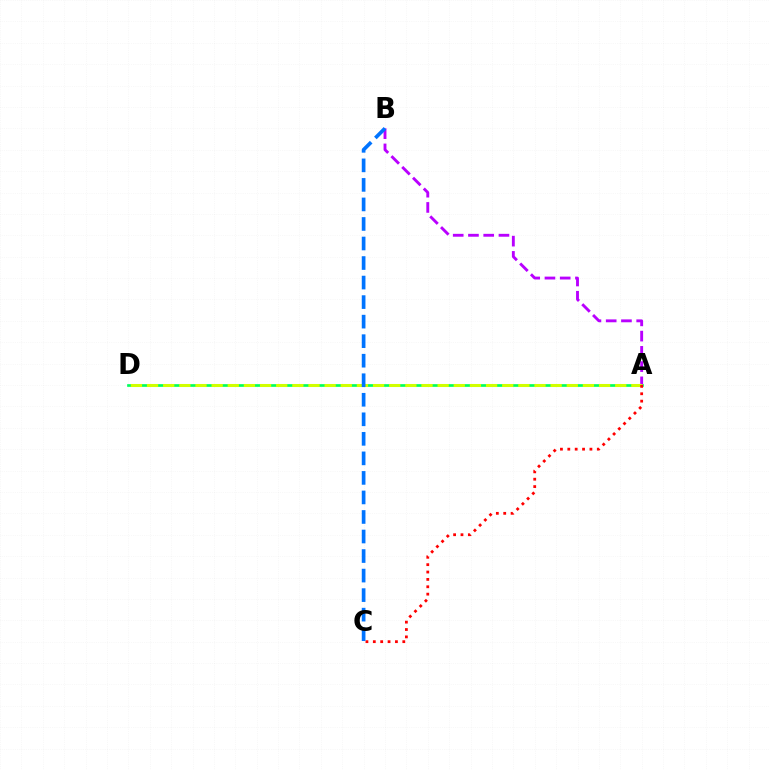{('A', 'D'): [{'color': '#00ff5c', 'line_style': 'solid', 'thickness': 1.93}, {'color': '#d1ff00', 'line_style': 'dashed', 'thickness': 2.19}], ('A', 'B'): [{'color': '#b900ff', 'line_style': 'dashed', 'thickness': 2.07}], ('A', 'C'): [{'color': '#ff0000', 'line_style': 'dotted', 'thickness': 2.0}], ('B', 'C'): [{'color': '#0074ff', 'line_style': 'dashed', 'thickness': 2.65}]}